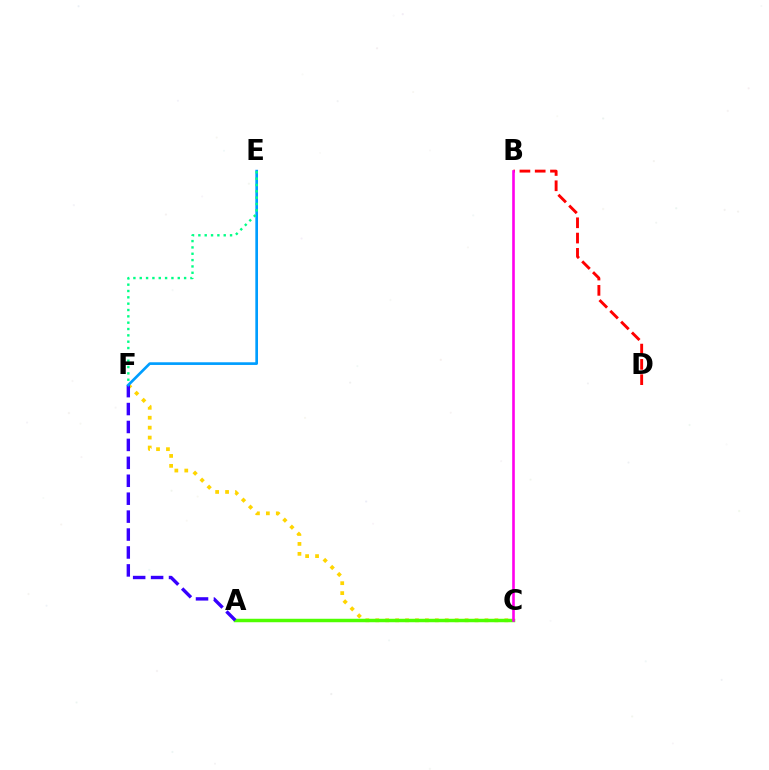{('C', 'F'): [{'color': '#ffd500', 'line_style': 'dotted', 'thickness': 2.7}], ('A', 'C'): [{'color': '#4fff00', 'line_style': 'solid', 'thickness': 2.5}], ('A', 'F'): [{'color': '#3700ff', 'line_style': 'dashed', 'thickness': 2.44}], ('E', 'F'): [{'color': '#009eff', 'line_style': 'solid', 'thickness': 1.92}, {'color': '#00ff86', 'line_style': 'dotted', 'thickness': 1.72}], ('B', 'D'): [{'color': '#ff0000', 'line_style': 'dashed', 'thickness': 2.08}], ('B', 'C'): [{'color': '#ff00ed', 'line_style': 'solid', 'thickness': 1.89}]}